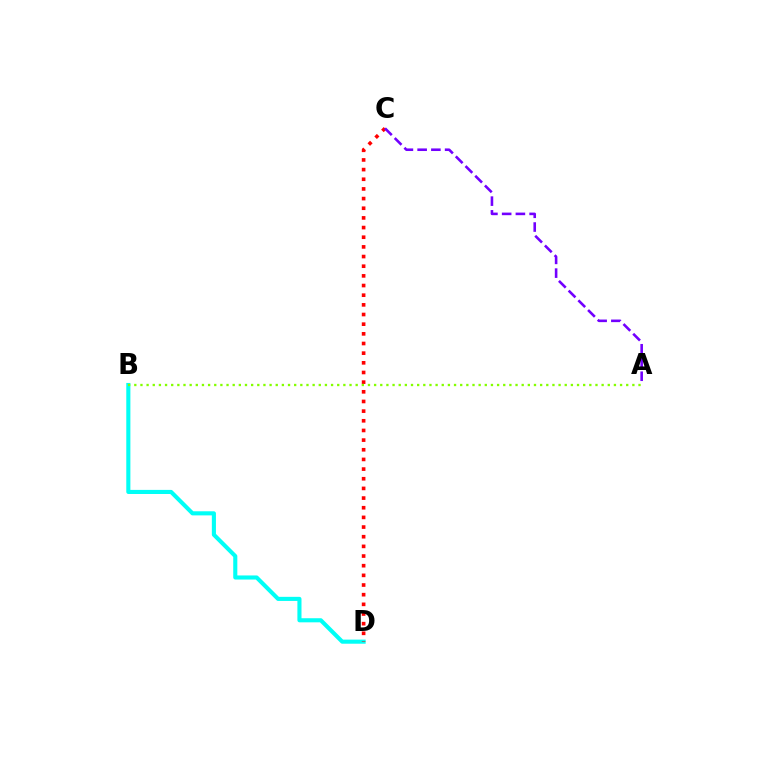{('B', 'D'): [{'color': '#00fff6', 'line_style': 'solid', 'thickness': 2.95}], ('C', 'D'): [{'color': '#ff0000', 'line_style': 'dotted', 'thickness': 2.62}], ('A', 'C'): [{'color': '#7200ff', 'line_style': 'dashed', 'thickness': 1.87}], ('A', 'B'): [{'color': '#84ff00', 'line_style': 'dotted', 'thickness': 1.67}]}